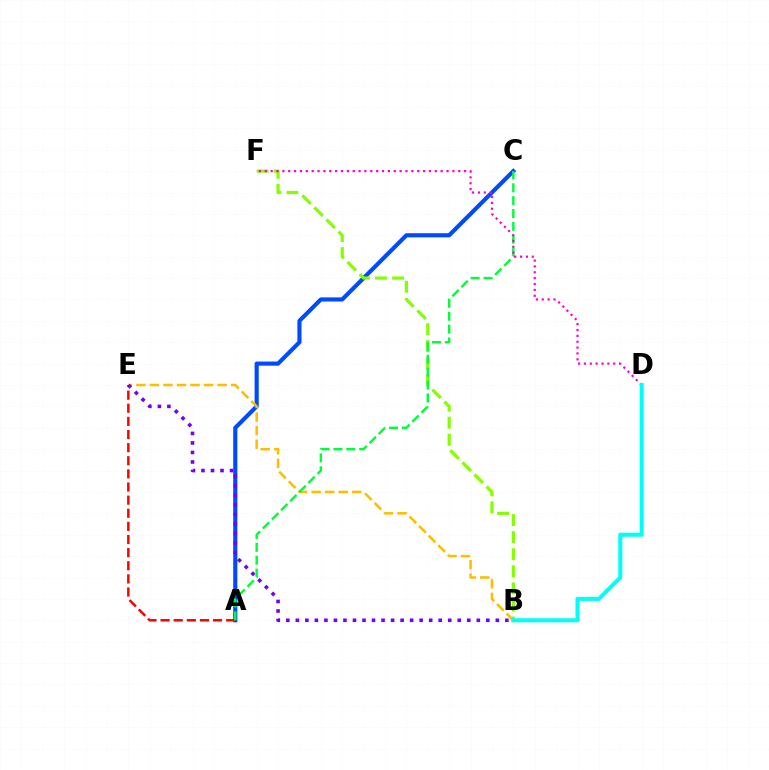{('A', 'C'): [{'color': '#004bff', 'line_style': 'solid', 'thickness': 2.98}, {'color': '#00ff39', 'line_style': 'dashed', 'thickness': 1.75}], ('B', 'E'): [{'color': '#ffbd00', 'line_style': 'dashed', 'thickness': 1.84}, {'color': '#7200ff', 'line_style': 'dotted', 'thickness': 2.59}], ('A', 'E'): [{'color': '#ff0000', 'line_style': 'dashed', 'thickness': 1.78}], ('B', 'F'): [{'color': '#84ff00', 'line_style': 'dashed', 'thickness': 2.32}], ('D', 'F'): [{'color': '#ff00cf', 'line_style': 'dotted', 'thickness': 1.59}], ('B', 'D'): [{'color': '#00fff6', 'line_style': 'solid', 'thickness': 2.91}]}